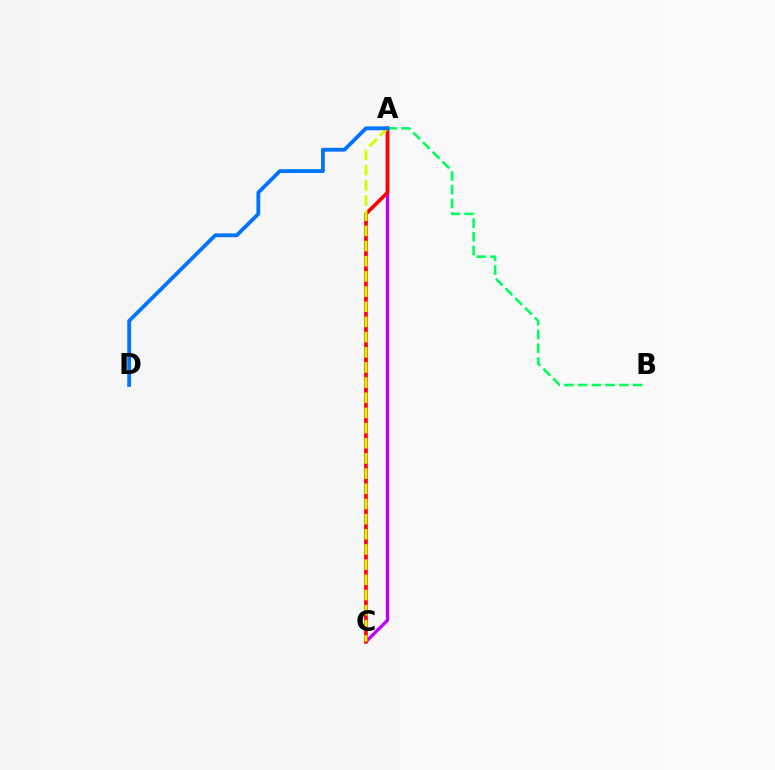{('A', 'C'): [{'color': '#b900ff', 'line_style': 'solid', 'thickness': 2.4}, {'color': '#ff0000', 'line_style': 'solid', 'thickness': 2.62}, {'color': '#d1ff00', 'line_style': 'dashed', 'thickness': 2.06}], ('A', 'B'): [{'color': '#00ff5c', 'line_style': 'dashed', 'thickness': 1.86}], ('A', 'D'): [{'color': '#0074ff', 'line_style': 'solid', 'thickness': 2.75}]}